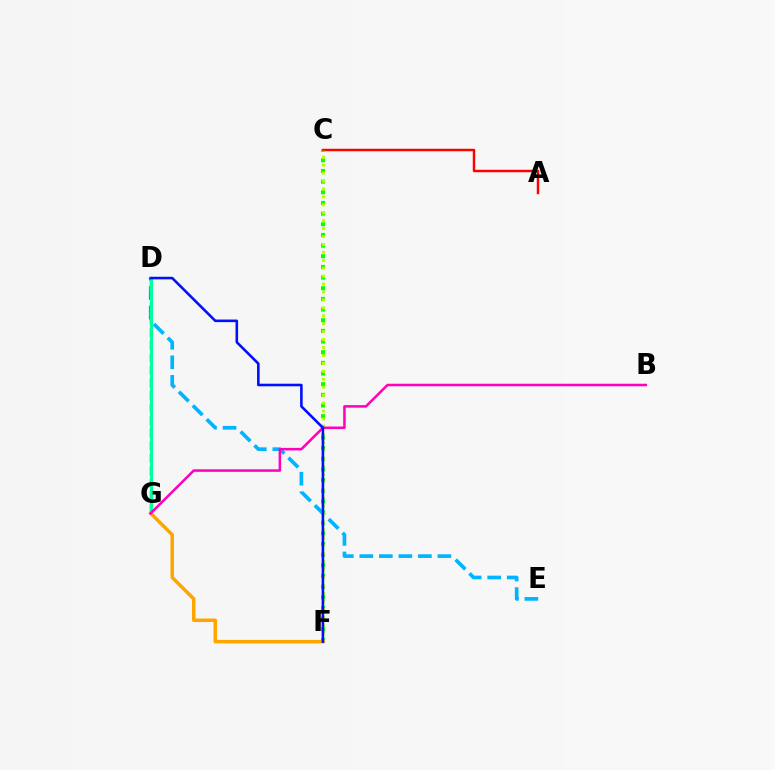{('D', 'E'): [{'color': '#00b5ff', 'line_style': 'dashed', 'thickness': 2.65}], ('C', 'F'): [{'color': '#08ff00', 'line_style': 'dotted', 'thickness': 2.9}, {'color': '#b3ff00', 'line_style': 'dotted', 'thickness': 2.15}], ('A', 'C'): [{'color': '#ff0000', 'line_style': 'solid', 'thickness': 1.78}], ('D', 'G'): [{'color': '#9b00ff', 'line_style': 'dashed', 'thickness': 1.71}, {'color': '#00ff9d', 'line_style': 'solid', 'thickness': 2.22}], ('F', 'G'): [{'color': '#ffa500', 'line_style': 'solid', 'thickness': 2.52}], ('B', 'G'): [{'color': '#ff00bd', 'line_style': 'solid', 'thickness': 1.83}], ('D', 'F'): [{'color': '#0010ff', 'line_style': 'solid', 'thickness': 1.86}]}